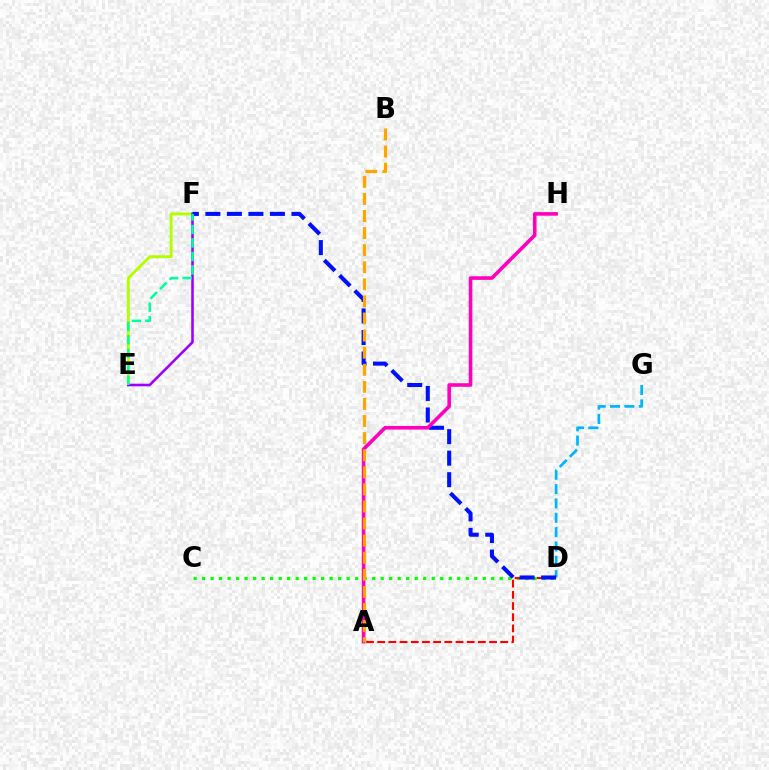{('C', 'D'): [{'color': '#08ff00', 'line_style': 'dotted', 'thickness': 2.31}], ('D', 'G'): [{'color': '#00b5ff', 'line_style': 'dashed', 'thickness': 1.95}], ('A', 'D'): [{'color': '#ff0000', 'line_style': 'dashed', 'thickness': 1.52}], ('E', 'F'): [{'color': '#b3ff00', 'line_style': 'solid', 'thickness': 2.09}, {'color': '#9b00ff', 'line_style': 'solid', 'thickness': 1.85}, {'color': '#00ff9d', 'line_style': 'dashed', 'thickness': 1.83}], ('D', 'F'): [{'color': '#0010ff', 'line_style': 'dashed', 'thickness': 2.92}], ('A', 'H'): [{'color': '#ff00bd', 'line_style': 'solid', 'thickness': 2.59}], ('A', 'B'): [{'color': '#ffa500', 'line_style': 'dashed', 'thickness': 2.32}]}